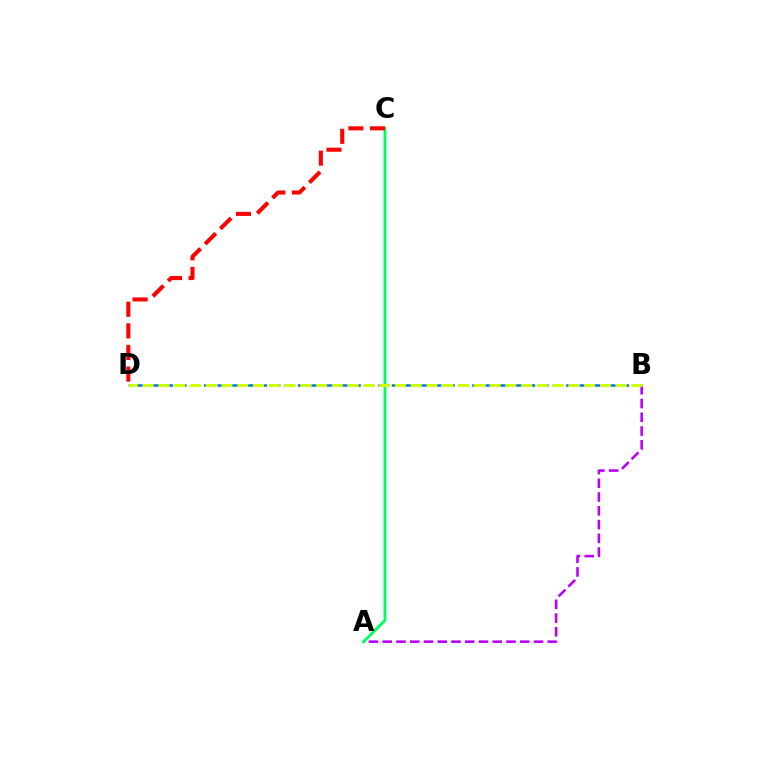{('B', 'D'): [{'color': '#0074ff', 'line_style': 'dashed', 'thickness': 1.82}, {'color': '#d1ff00', 'line_style': 'dashed', 'thickness': 2.14}], ('A', 'B'): [{'color': '#b900ff', 'line_style': 'dashed', 'thickness': 1.87}], ('A', 'C'): [{'color': '#00ff5c', 'line_style': 'solid', 'thickness': 2.07}], ('C', 'D'): [{'color': '#ff0000', 'line_style': 'dashed', 'thickness': 2.94}]}